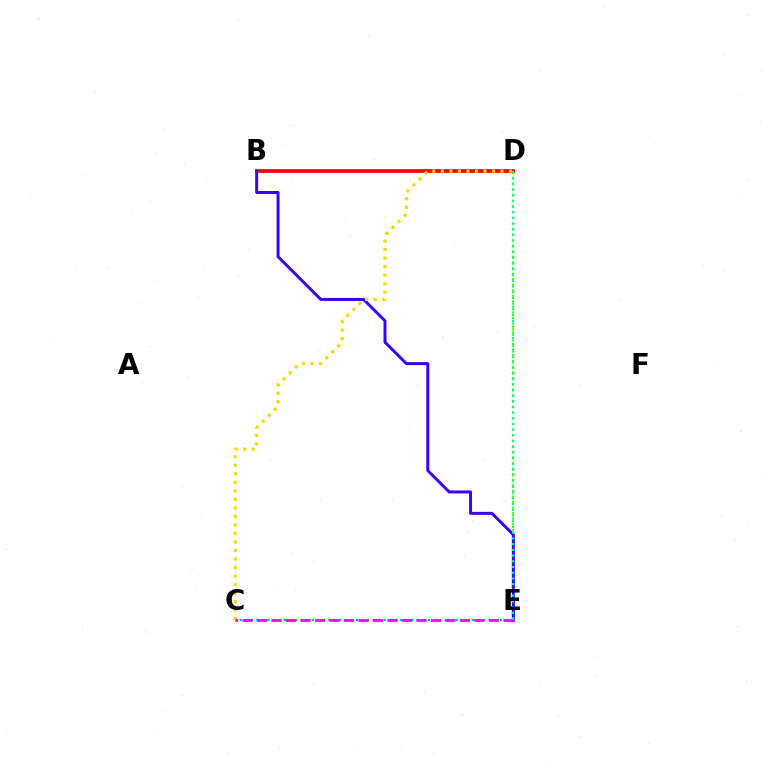{('C', 'E'): [{'color': '#009eff', 'line_style': 'dotted', 'thickness': 1.5}, {'color': '#ff00ed', 'line_style': 'dashed', 'thickness': 1.97}], ('D', 'E'): [{'color': '#4fff00', 'line_style': 'dotted', 'thickness': 1.51}, {'color': '#00ff86', 'line_style': 'dotted', 'thickness': 1.56}], ('B', 'D'): [{'color': '#ff0000', 'line_style': 'solid', 'thickness': 2.72}], ('B', 'E'): [{'color': '#3700ff', 'line_style': 'solid', 'thickness': 2.14}], ('C', 'D'): [{'color': '#ffd500', 'line_style': 'dotted', 'thickness': 2.32}]}